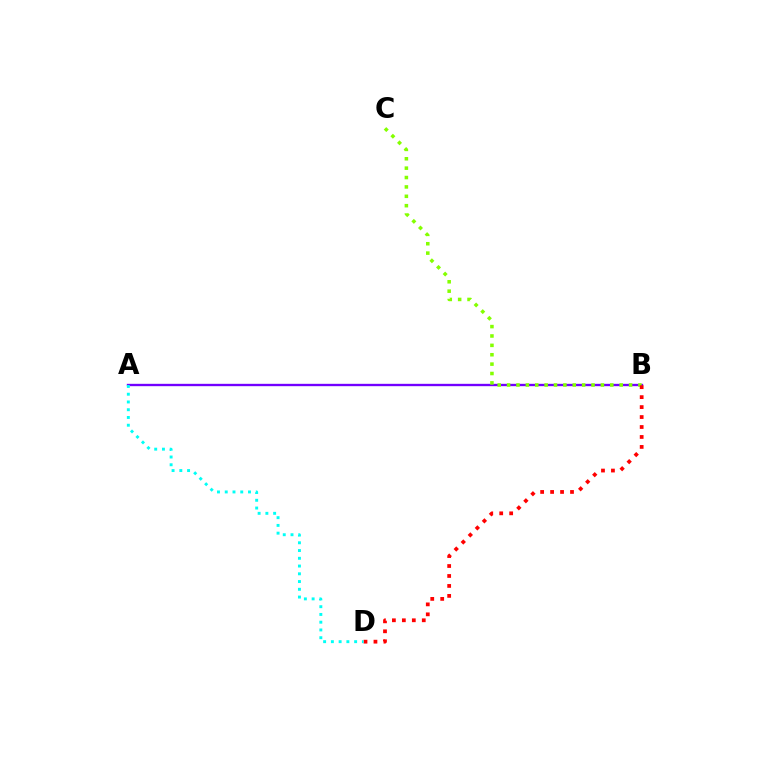{('A', 'B'): [{'color': '#7200ff', 'line_style': 'solid', 'thickness': 1.69}], ('B', 'C'): [{'color': '#84ff00', 'line_style': 'dotted', 'thickness': 2.55}], ('B', 'D'): [{'color': '#ff0000', 'line_style': 'dotted', 'thickness': 2.71}], ('A', 'D'): [{'color': '#00fff6', 'line_style': 'dotted', 'thickness': 2.11}]}